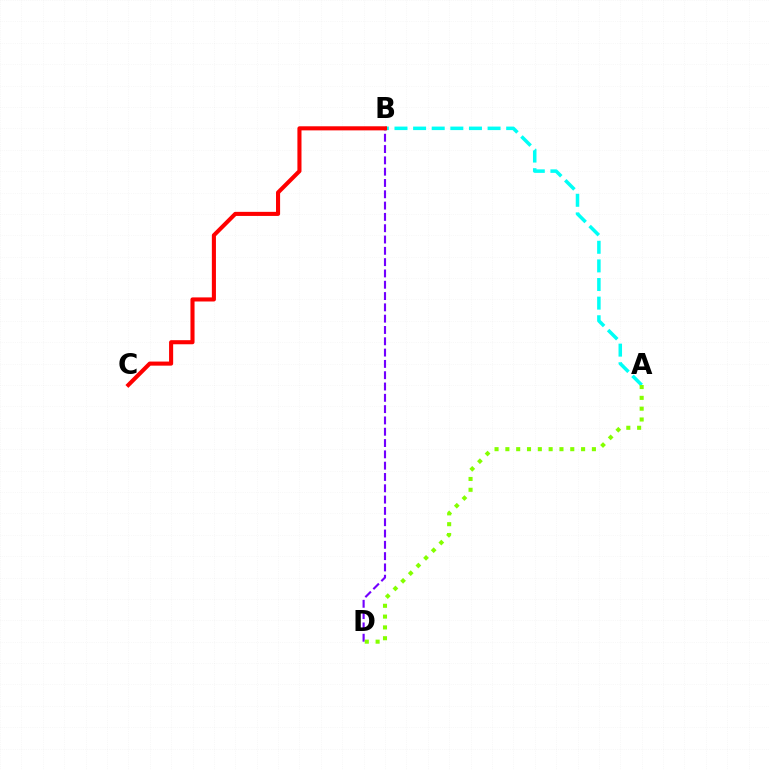{('B', 'D'): [{'color': '#7200ff', 'line_style': 'dashed', 'thickness': 1.54}], ('A', 'B'): [{'color': '#00fff6', 'line_style': 'dashed', 'thickness': 2.53}], ('A', 'D'): [{'color': '#84ff00', 'line_style': 'dotted', 'thickness': 2.94}], ('B', 'C'): [{'color': '#ff0000', 'line_style': 'solid', 'thickness': 2.94}]}